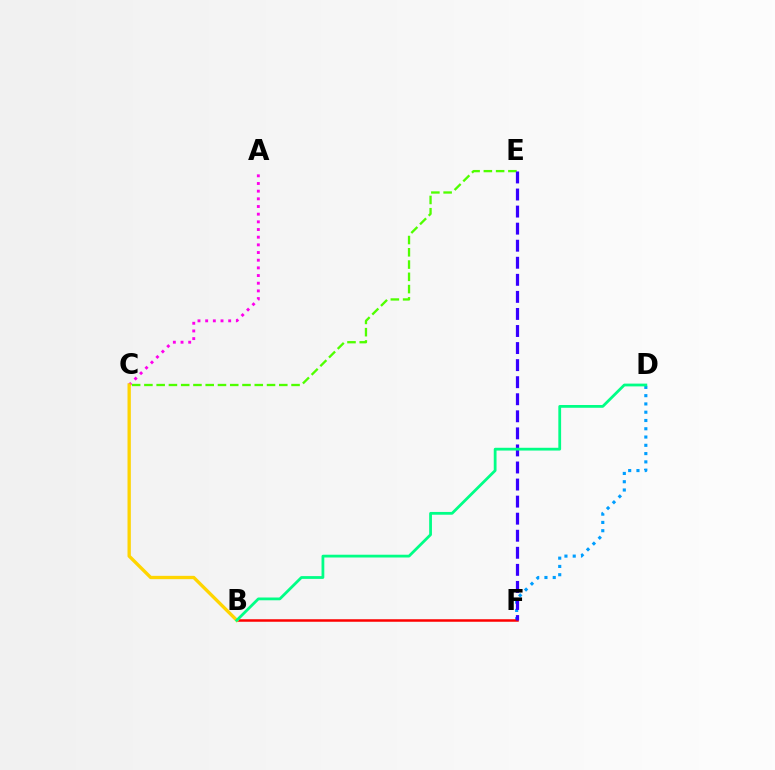{('A', 'C'): [{'color': '#ff00ed', 'line_style': 'dotted', 'thickness': 2.08}], ('C', 'E'): [{'color': '#4fff00', 'line_style': 'dashed', 'thickness': 1.67}], ('D', 'F'): [{'color': '#009eff', 'line_style': 'dotted', 'thickness': 2.25}], ('B', 'F'): [{'color': '#ff0000', 'line_style': 'solid', 'thickness': 1.8}], ('E', 'F'): [{'color': '#3700ff', 'line_style': 'dashed', 'thickness': 2.32}], ('B', 'C'): [{'color': '#ffd500', 'line_style': 'solid', 'thickness': 2.4}], ('B', 'D'): [{'color': '#00ff86', 'line_style': 'solid', 'thickness': 2.0}]}